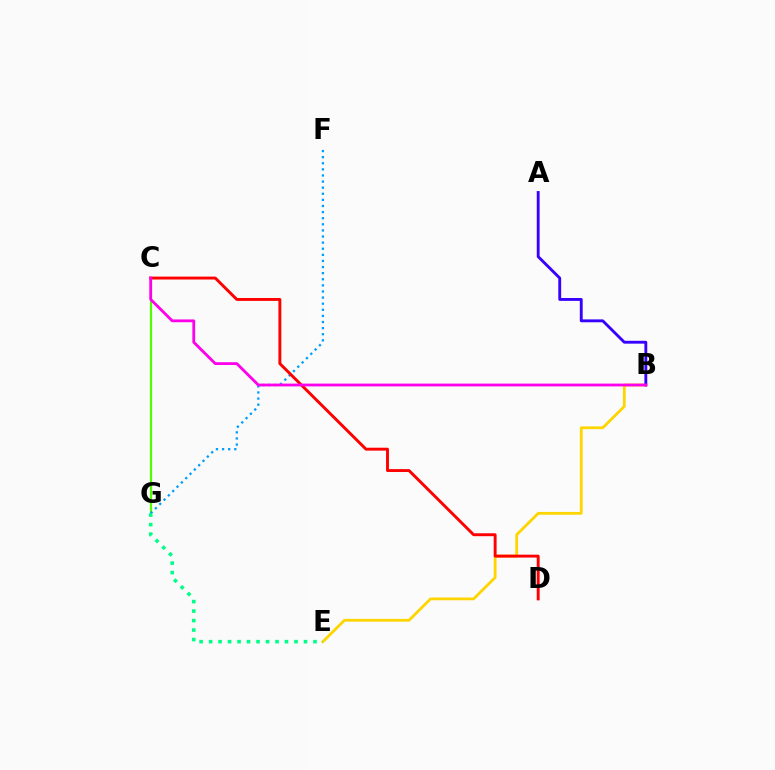{('C', 'G'): [{'color': '#4fff00', 'line_style': 'solid', 'thickness': 1.57}], ('B', 'E'): [{'color': '#ffd500', 'line_style': 'solid', 'thickness': 2.01}], ('A', 'B'): [{'color': '#3700ff', 'line_style': 'solid', 'thickness': 2.07}], ('F', 'G'): [{'color': '#009eff', 'line_style': 'dotted', 'thickness': 1.66}], ('C', 'D'): [{'color': '#ff0000', 'line_style': 'solid', 'thickness': 2.1}], ('E', 'G'): [{'color': '#00ff86', 'line_style': 'dotted', 'thickness': 2.58}], ('B', 'C'): [{'color': '#ff00ed', 'line_style': 'solid', 'thickness': 2.02}]}